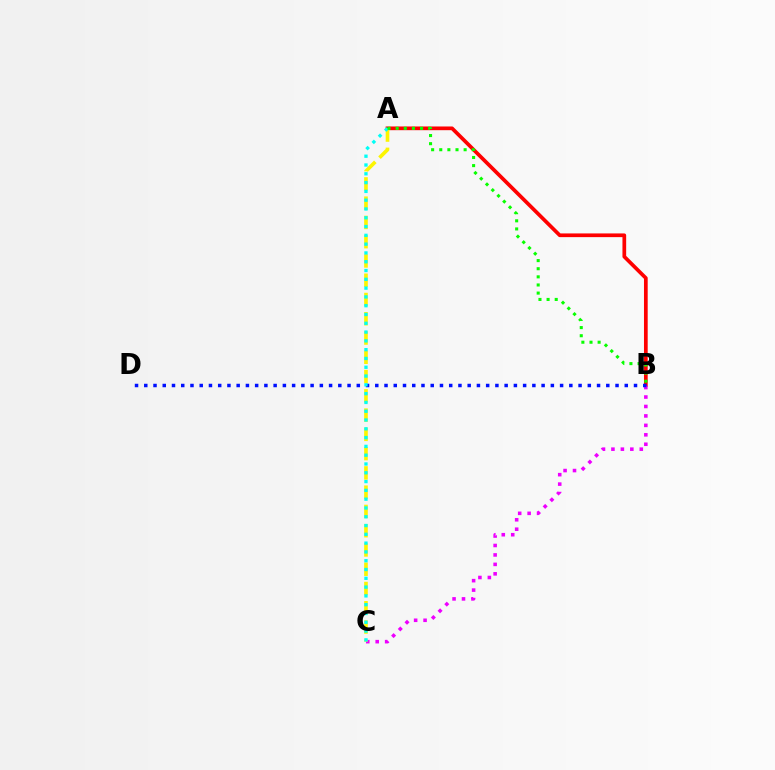{('A', 'B'): [{'color': '#ff0000', 'line_style': 'solid', 'thickness': 2.67}, {'color': '#08ff00', 'line_style': 'dotted', 'thickness': 2.21}], ('B', 'C'): [{'color': '#ee00ff', 'line_style': 'dotted', 'thickness': 2.57}], ('A', 'C'): [{'color': '#fcf500', 'line_style': 'dashed', 'thickness': 2.62}, {'color': '#00fff6', 'line_style': 'dotted', 'thickness': 2.39}], ('B', 'D'): [{'color': '#0010ff', 'line_style': 'dotted', 'thickness': 2.51}]}